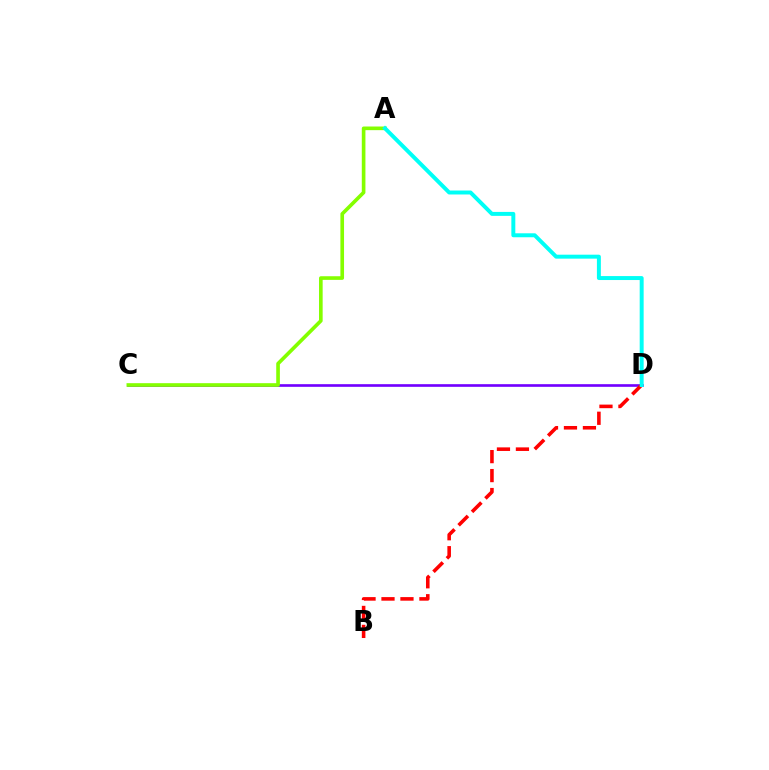{('C', 'D'): [{'color': '#7200ff', 'line_style': 'solid', 'thickness': 1.91}], ('A', 'C'): [{'color': '#84ff00', 'line_style': 'solid', 'thickness': 2.62}], ('B', 'D'): [{'color': '#ff0000', 'line_style': 'dashed', 'thickness': 2.58}], ('A', 'D'): [{'color': '#00fff6', 'line_style': 'solid', 'thickness': 2.85}]}